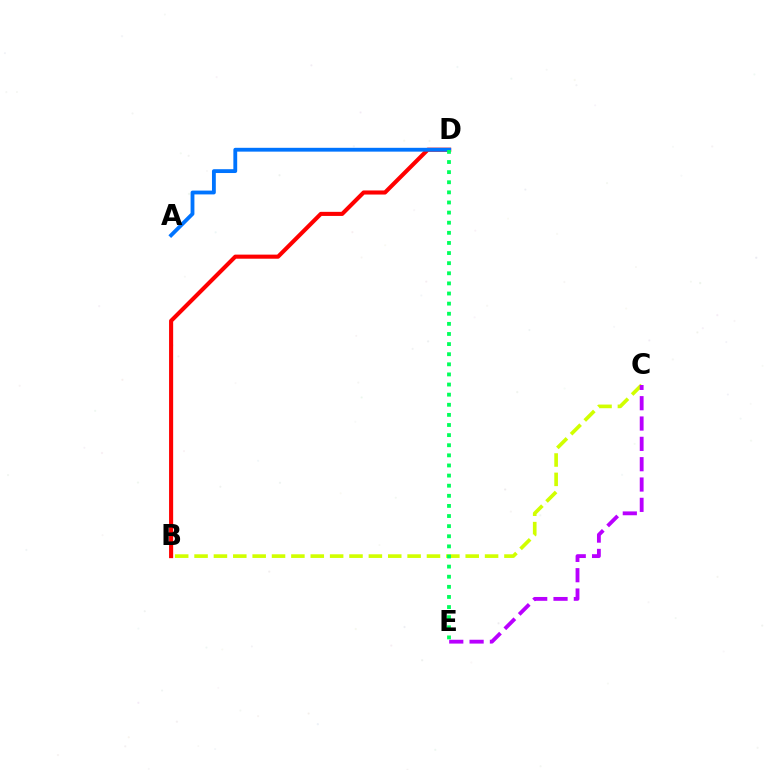{('B', 'C'): [{'color': '#d1ff00', 'line_style': 'dashed', 'thickness': 2.63}], ('B', 'D'): [{'color': '#ff0000', 'line_style': 'solid', 'thickness': 2.94}], ('C', 'E'): [{'color': '#b900ff', 'line_style': 'dashed', 'thickness': 2.76}], ('A', 'D'): [{'color': '#0074ff', 'line_style': 'solid', 'thickness': 2.75}], ('D', 'E'): [{'color': '#00ff5c', 'line_style': 'dotted', 'thickness': 2.75}]}